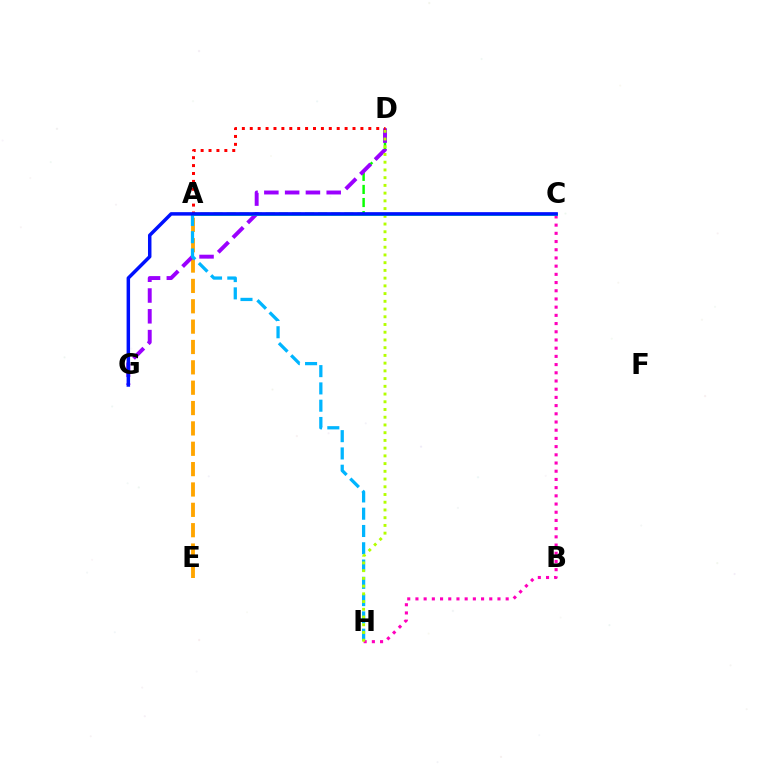{('A', 'E'): [{'color': '#ffa500', 'line_style': 'dashed', 'thickness': 2.77}], ('A', 'D'): [{'color': '#08ff00', 'line_style': 'dashed', 'thickness': 1.78}, {'color': '#ff0000', 'line_style': 'dotted', 'thickness': 2.15}], ('D', 'G'): [{'color': '#9b00ff', 'line_style': 'dashed', 'thickness': 2.82}], ('C', 'H'): [{'color': '#ff00bd', 'line_style': 'dotted', 'thickness': 2.23}], ('A', 'H'): [{'color': '#00b5ff', 'line_style': 'dashed', 'thickness': 2.35}], ('D', 'H'): [{'color': '#b3ff00', 'line_style': 'dotted', 'thickness': 2.1}], ('A', 'C'): [{'color': '#00ff9d', 'line_style': 'solid', 'thickness': 2.08}], ('C', 'G'): [{'color': '#0010ff', 'line_style': 'solid', 'thickness': 2.5}]}